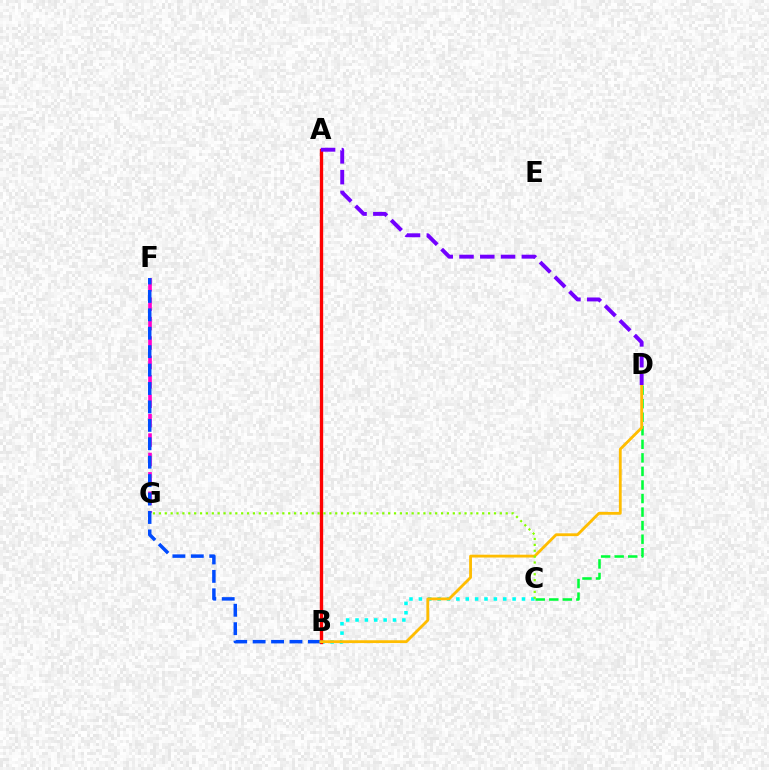{('B', 'C'): [{'color': '#00fff6', 'line_style': 'dotted', 'thickness': 2.55}], ('C', 'D'): [{'color': '#00ff39', 'line_style': 'dashed', 'thickness': 1.84}], ('A', 'B'): [{'color': '#ff0000', 'line_style': 'solid', 'thickness': 2.41}], ('F', 'G'): [{'color': '#ff00cf', 'line_style': 'dashed', 'thickness': 2.64}], ('B', 'F'): [{'color': '#004bff', 'line_style': 'dashed', 'thickness': 2.5}], ('B', 'D'): [{'color': '#ffbd00', 'line_style': 'solid', 'thickness': 2.03}], ('A', 'D'): [{'color': '#7200ff', 'line_style': 'dashed', 'thickness': 2.82}], ('C', 'G'): [{'color': '#84ff00', 'line_style': 'dotted', 'thickness': 1.6}]}